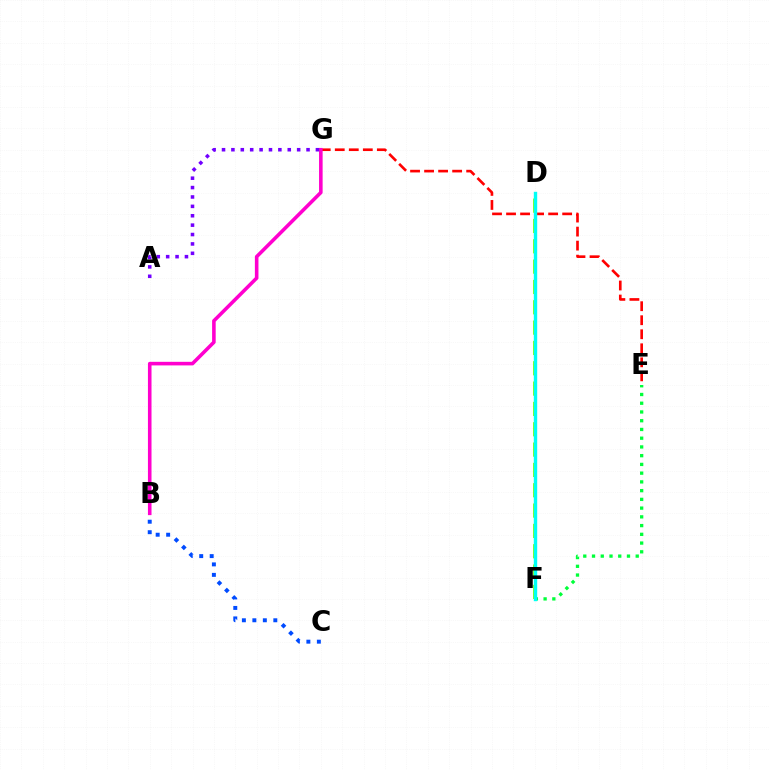{('B', 'C'): [{'color': '#004bff', 'line_style': 'dotted', 'thickness': 2.85}], ('E', 'F'): [{'color': '#00ff39', 'line_style': 'dotted', 'thickness': 2.37}], ('E', 'G'): [{'color': '#ff0000', 'line_style': 'dashed', 'thickness': 1.91}], ('D', 'F'): [{'color': '#ffbd00', 'line_style': 'dashed', 'thickness': 1.9}, {'color': '#84ff00', 'line_style': 'dashed', 'thickness': 2.76}, {'color': '#00fff6', 'line_style': 'solid', 'thickness': 2.45}], ('B', 'G'): [{'color': '#ff00cf', 'line_style': 'solid', 'thickness': 2.58}], ('A', 'G'): [{'color': '#7200ff', 'line_style': 'dotted', 'thickness': 2.55}]}